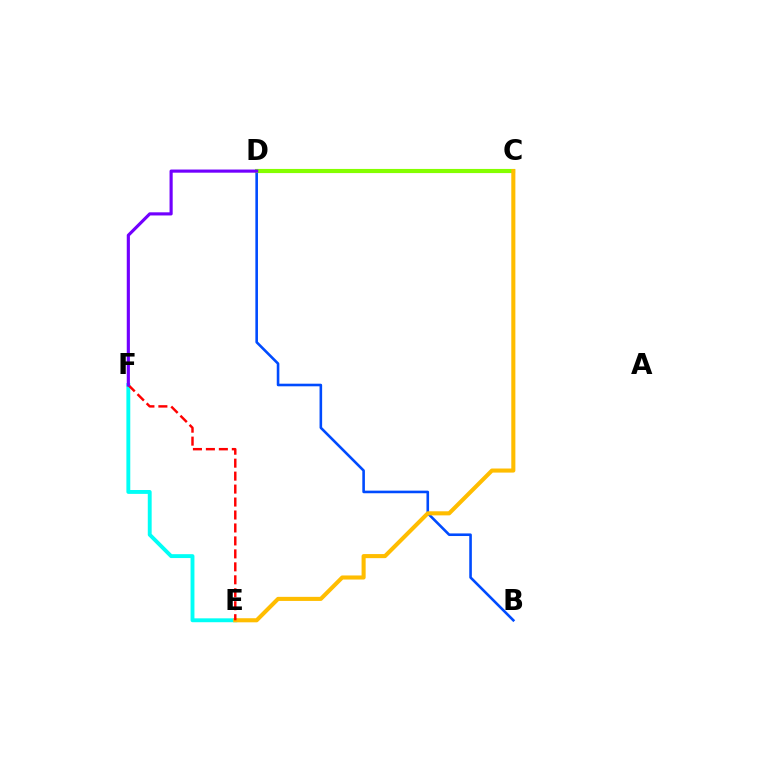{('E', 'F'): [{'color': '#00fff6', 'line_style': 'solid', 'thickness': 2.8}, {'color': '#ff0000', 'line_style': 'dashed', 'thickness': 1.76}], ('B', 'D'): [{'color': '#004bff', 'line_style': 'solid', 'thickness': 1.87}], ('C', 'D'): [{'color': '#00ff39', 'line_style': 'dotted', 'thickness': 1.55}, {'color': '#ff00cf', 'line_style': 'solid', 'thickness': 2.18}, {'color': '#84ff00', 'line_style': 'solid', 'thickness': 2.98}], ('C', 'E'): [{'color': '#ffbd00', 'line_style': 'solid', 'thickness': 2.94}], ('D', 'F'): [{'color': '#7200ff', 'line_style': 'solid', 'thickness': 2.26}]}